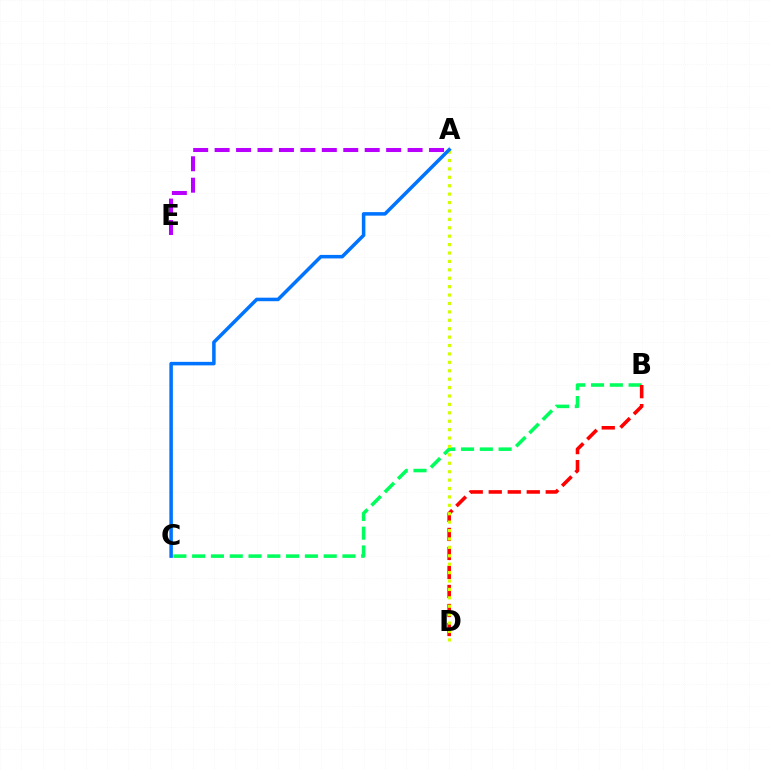{('B', 'C'): [{'color': '#00ff5c', 'line_style': 'dashed', 'thickness': 2.55}], ('B', 'D'): [{'color': '#ff0000', 'line_style': 'dashed', 'thickness': 2.58}], ('A', 'E'): [{'color': '#b900ff', 'line_style': 'dashed', 'thickness': 2.91}], ('A', 'D'): [{'color': '#d1ff00', 'line_style': 'dotted', 'thickness': 2.29}], ('A', 'C'): [{'color': '#0074ff', 'line_style': 'solid', 'thickness': 2.54}]}